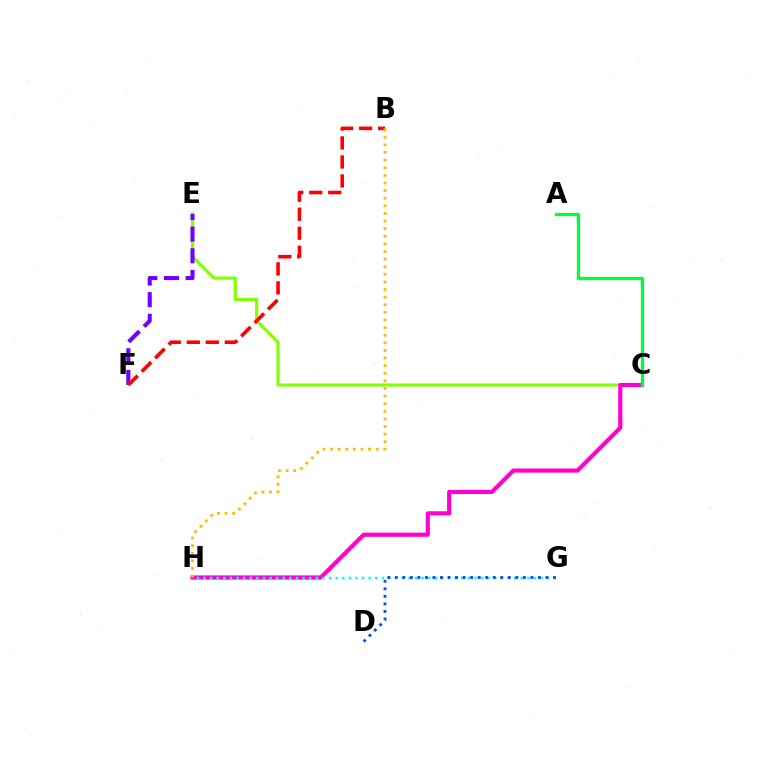{('C', 'E'): [{'color': '#84ff00', 'line_style': 'solid', 'thickness': 2.24}], ('C', 'H'): [{'color': '#ff00cf', 'line_style': 'solid', 'thickness': 3.0}], ('A', 'C'): [{'color': '#00ff39', 'line_style': 'solid', 'thickness': 2.36}], ('E', 'F'): [{'color': '#7200ff', 'line_style': 'dashed', 'thickness': 2.94}], ('B', 'F'): [{'color': '#ff0000', 'line_style': 'dashed', 'thickness': 2.58}], ('G', 'H'): [{'color': '#00fff6', 'line_style': 'dotted', 'thickness': 1.8}], ('D', 'G'): [{'color': '#004bff', 'line_style': 'dotted', 'thickness': 2.05}], ('B', 'H'): [{'color': '#ffbd00', 'line_style': 'dotted', 'thickness': 2.07}]}